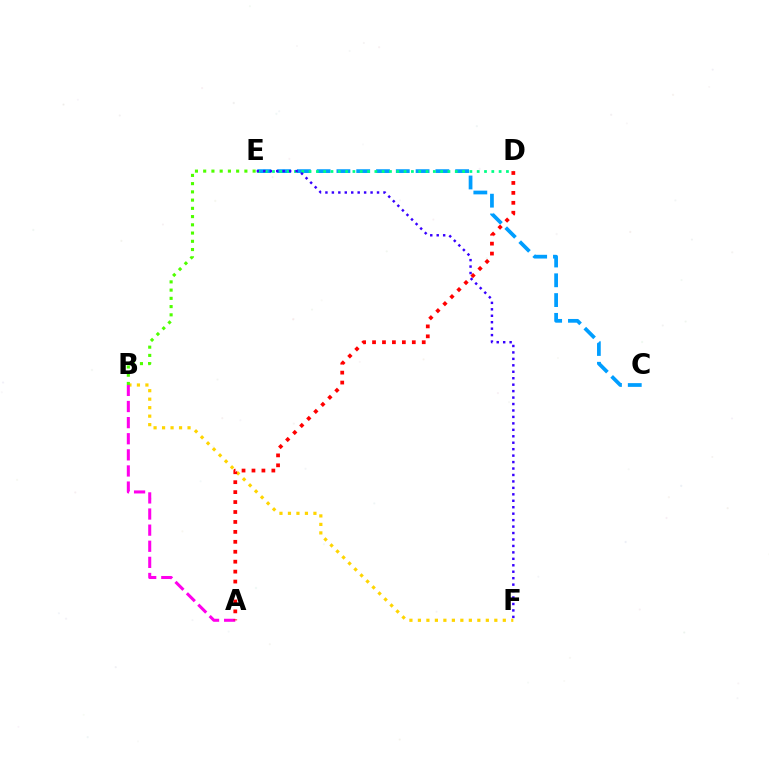{('B', 'F'): [{'color': '#ffd500', 'line_style': 'dotted', 'thickness': 2.31}], ('C', 'E'): [{'color': '#009eff', 'line_style': 'dashed', 'thickness': 2.69}], ('A', 'B'): [{'color': '#ff00ed', 'line_style': 'dashed', 'thickness': 2.19}], ('D', 'E'): [{'color': '#00ff86', 'line_style': 'dotted', 'thickness': 1.99}], ('A', 'D'): [{'color': '#ff0000', 'line_style': 'dotted', 'thickness': 2.7}], ('E', 'F'): [{'color': '#3700ff', 'line_style': 'dotted', 'thickness': 1.75}], ('B', 'E'): [{'color': '#4fff00', 'line_style': 'dotted', 'thickness': 2.24}]}